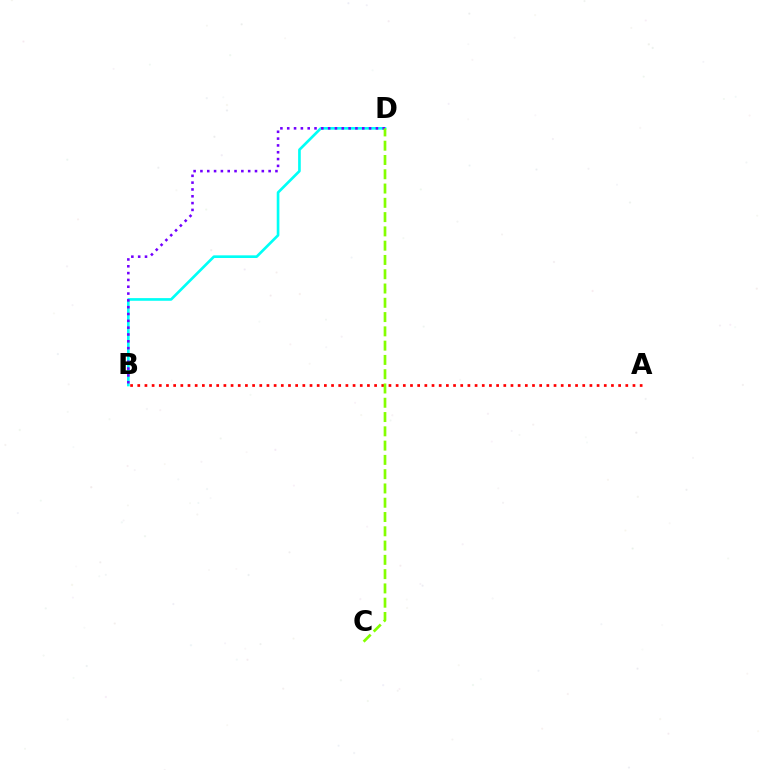{('B', 'D'): [{'color': '#00fff6', 'line_style': 'solid', 'thickness': 1.91}, {'color': '#7200ff', 'line_style': 'dotted', 'thickness': 1.85}], ('A', 'B'): [{'color': '#ff0000', 'line_style': 'dotted', 'thickness': 1.95}], ('C', 'D'): [{'color': '#84ff00', 'line_style': 'dashed', 'thickness': 1.94}]}